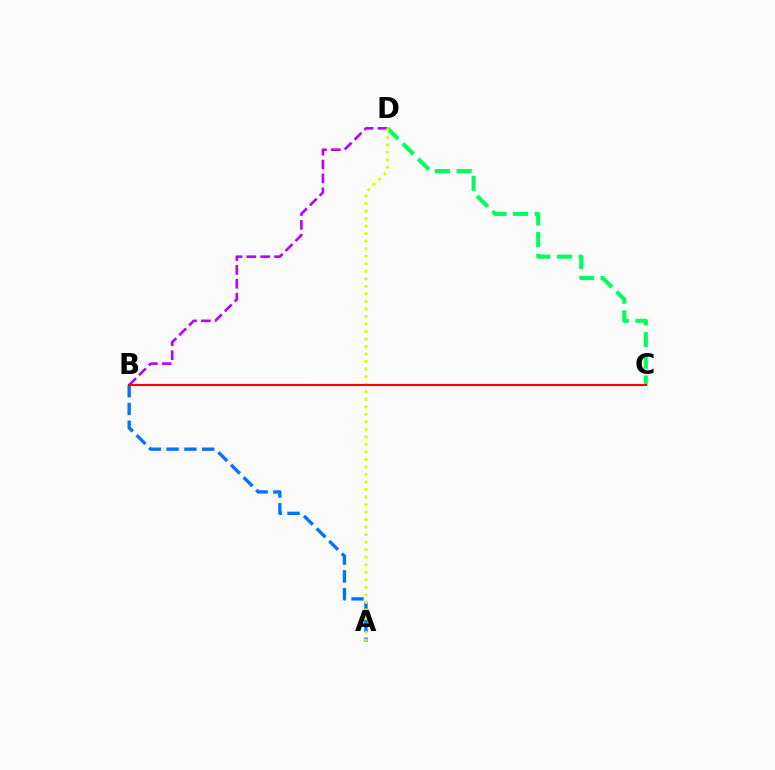{('C', 'D'): [{'color': '#00ff5c', 'line_style': 'dashed', 'thickness': 2.94}], ('A', 'B'): [{'color': '#0074ff', 'line_style': 'dashed', 'thickness': 2.41}], ('B', 'D'): [{'color': '#b900ff', 'line_style': 'dashed', 'thickness': 1.88}], ('A', 'D'): [{'color': '#d1ff00', 'line_style': 'dotted', 'thickness': 2.04}], ('B', 'C'): [{'color': '#ff0000', 'line_style': 'solid', 'thickness': 1.51}]}